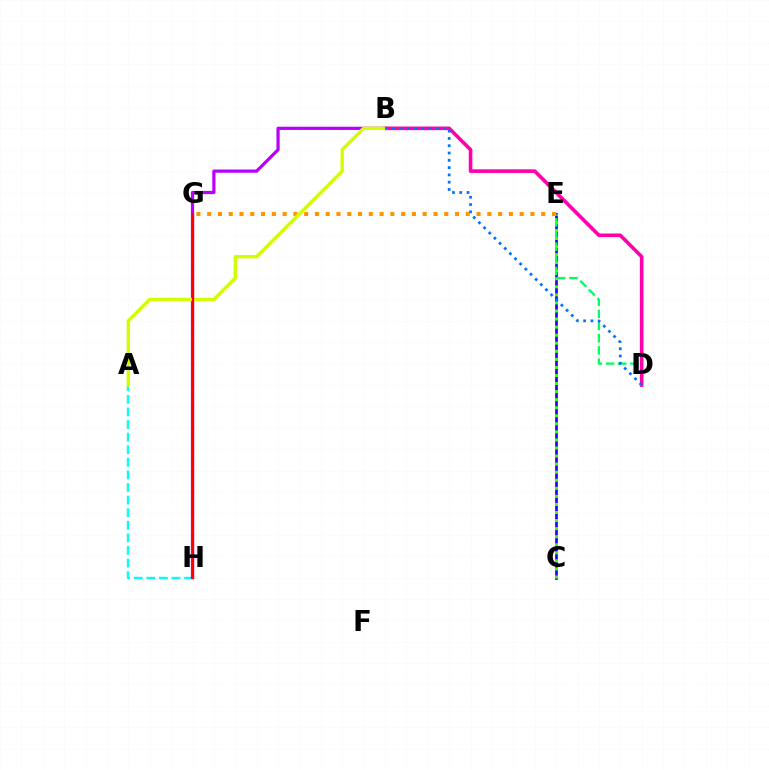{('C', 'E'): [{'color': '#2500ff', 'line_style': 'solid', 'thickness': 1.95}, {'color': '#3dff00', 'line_style': 'dotted', 'thickness': 2.19}], ('D', 'E'): [{'color': '#00ff5c', 'line_style': 'dashed', 'thickness': 1.66}], ('B', 'D'): [{'color': '#ff00ac', 'line_style': 'solid', 'thickness': 2.6}, {'color': '#0074ff', 'line_style': 'dotted', 'thickness': 1.98}], ('E', 'G'): [{'color': '#ff9400', 'line_style': 'dotted', 'thickness': 2.93}], ('A', 'H'): [{'color': '#00fff6', 'line_style': 'dashed', 'thickness': 1.71}], ('B', 'H'): [{'color': '#b900ff', 'line_style': 'solid', 'thickness': 2.32}], ('A', 'B'): [{'color': '#d1ff00', 'line_style': 'solid', 'thickness': 2.46}], ('G', 'H'): [{'color': '#ff0000', 'line_style': 'solid', 'thickness': 1.62}]}